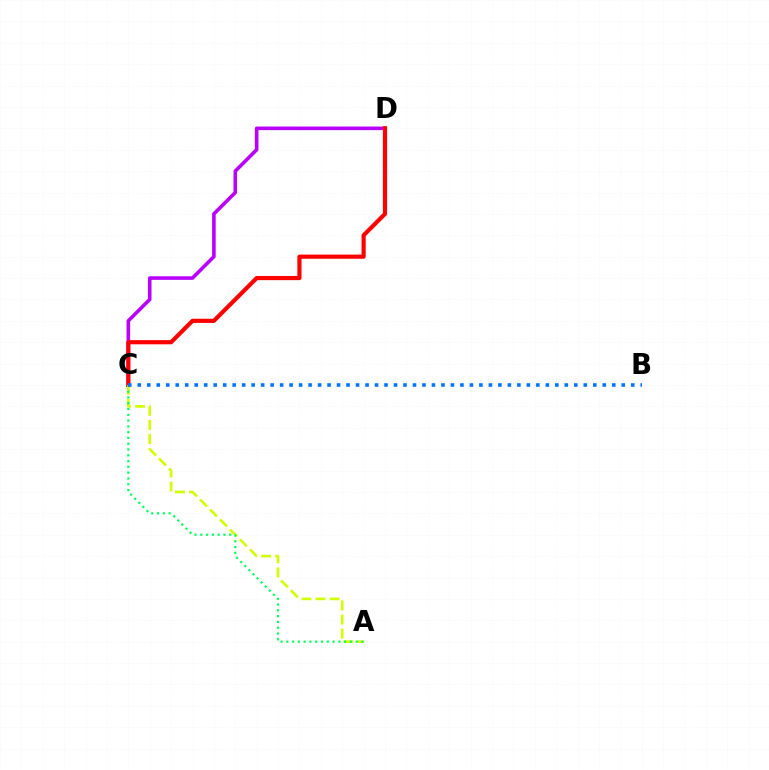{('C', 'D'): [{'color': '#b900ff', 'line_style': 'solid', 'thickness': 2.58}, {'color': '#ff0000', 'line_style': 'solid', 'thickness': 3.0}], ('A', 'C'): [{'color': '#d1ff00', 'line_style': 'dashed', 'thickness': 1.92}, {'color': '#00ff5c', 'line_style': 'dotted', 'thickness': 1.57}], ('B', 'C'): [{'color': '#0074ff', 'line_style': 'dotted', 'thickness': 2.58}]}